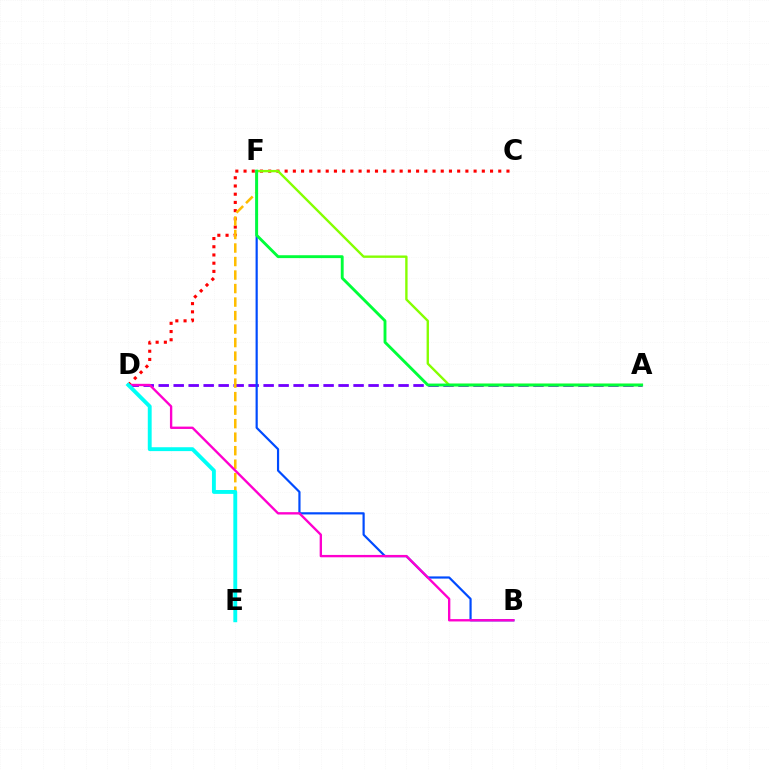{('A', 'D'): [{'color': '#7200ff', 'line_style': 'dashed', 'thickness': 2.04}], ('C', 'D'): [{'color': '#ff0000', 'line_style': 'dotted', 'thickness': 2.23}], ('A', 'F'): [{'color': '#84ff00', 'line_style': 'solid', 'thickness': 1.71}, {'color': '#00ff39', 'line_style': 'solid', 'thickness': 2.07}], ('B', 'F'): [{'color': '#004bff', 'line_style': 'solid', 'thickness': 1.58}], ('E', 'F'): [{'color': '#ffbd00', 'line_style': 'dashed', 'thickness': 1.84}], ('B', 'D'): [{'color': '#ff00cf', 'line_style': 'solid', 'thickness': 1.7}], ('D', 'E'): [{'color': '#00fff6', 'line_style': 'solid', 'thickness': 2.79}]}